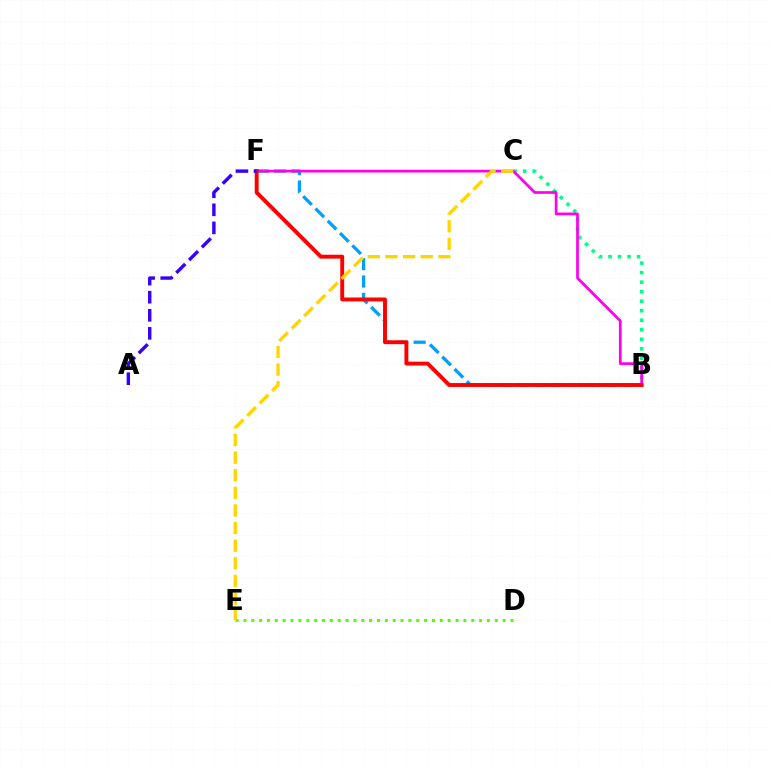{('B', 'C'): [{'color': '#00ff86', 'line_style': 'dotted', 'thickness': 2.59}], ('B', 'F'): [{'color': '#009eff', 'line_style': 'dashed', 'thickness': 2.36}, {'color': '#ff00ed', 'line_style': 'solid', 'thickness': 1.96}, {'color': '#ff0000', 'line_style': 'solid', 'thickness': 2.81}], ('D', 'E'): [{'color': '#4fff00', 'line_style': 'dotted', 'thickness': 2.13}], ('C', 'E'): [{'color': '#ffd500', 'line_style': 'dashed', 'thickness': 2.39}], ('A', 'F'): [{'color': '#3700ff', 'line_style': 'dashed', 'thickness': 2.45}]}